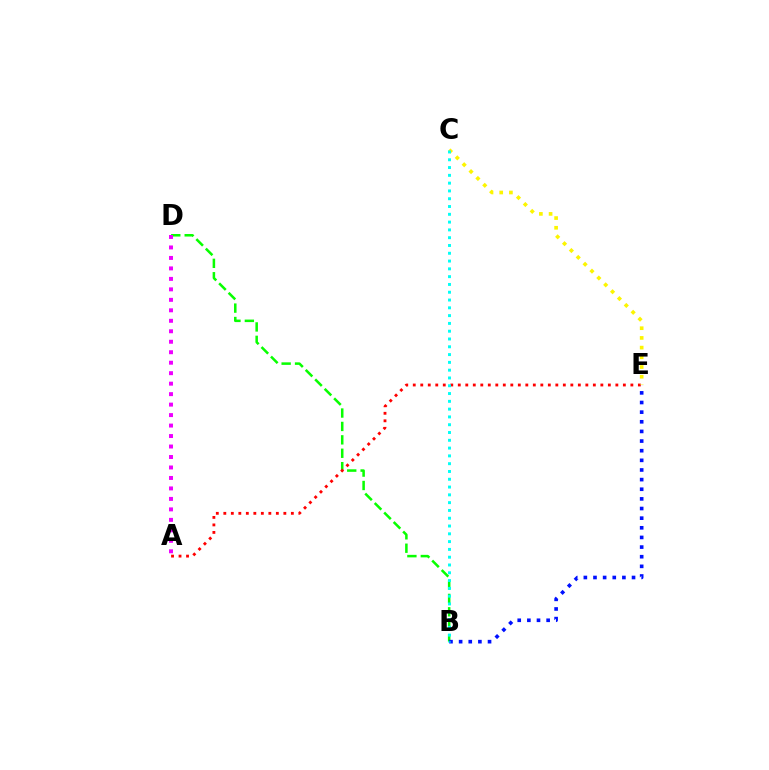{('B', 'D'): [{'color': '#08ff00', 'line_style': 'dashed', 'thickness': 1.82}], ('A', 'E'): [{'color': '#ff0000', 'line_style': 'dotted', 'thickness': 2.04}], ('A', 'D'): [{'color': '#ee00ff', 'line_style': 'dotted', 'thickness': 2.85}], ('B', 'E'): [{'color': '#0010ff', 'line_style': 'dotted', 'thickness': 2.62}], ('C', 'E'): [{'color': '#fcf500', 'line_style': 'dotted', 'thickness': 2.64}], ('B', 'C'): [{'color': '#00fff6', 'line_style': 'dotted', 'thickness': 2.12}]}